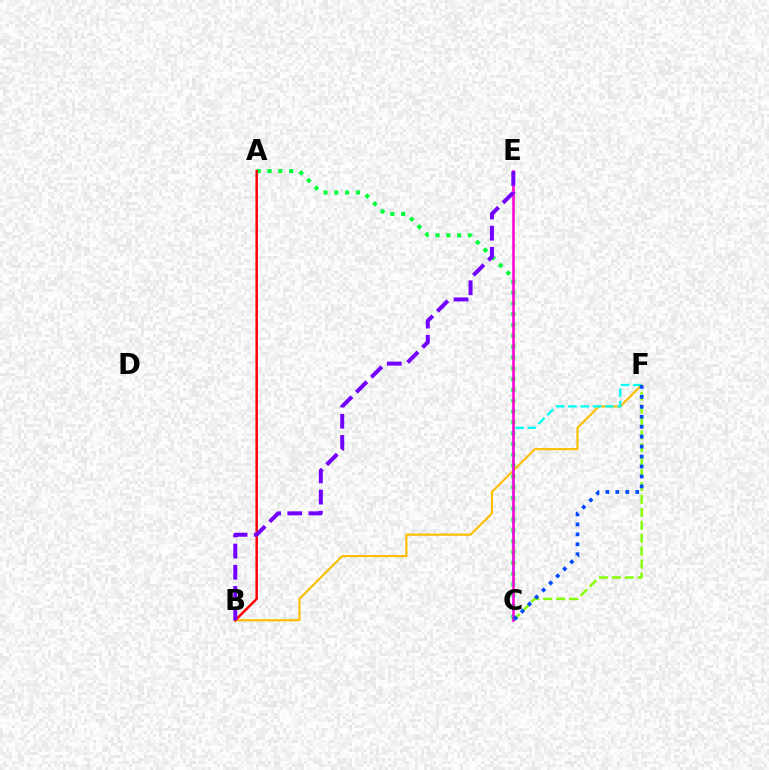{('B', 'F'): [{'color': '#ffbd00', 'line_style': 'solid', 'thickness': 1.54}], ('A', 'C'): [{'color': '#00ff39', 'line_style': 'dotted', 'thickness': 2.94}], ('C', 'F'): [{'color': '#00fff6', 'line_style': 'dashed', 'thickness': 1.68}, {'color': '#84ff00', 'line_style': 'dashed', 'thickness': 1.75}, {'color': '#004bff', 'line_style': 'dotted', 'thickness': 2.7}], ('C', 'E'): [{'color': '#ff00cf', 'line_style': 'solid', 'thickness': 1.83}], ('A', 'B'): [{'color': '#ff0000', 'line_style': 'solid', 'thickness': 1.77}], ('B', 'E'): [{'color': '#7200ff', 'line_style': 'dashed', 'thickness': 2.88}]}